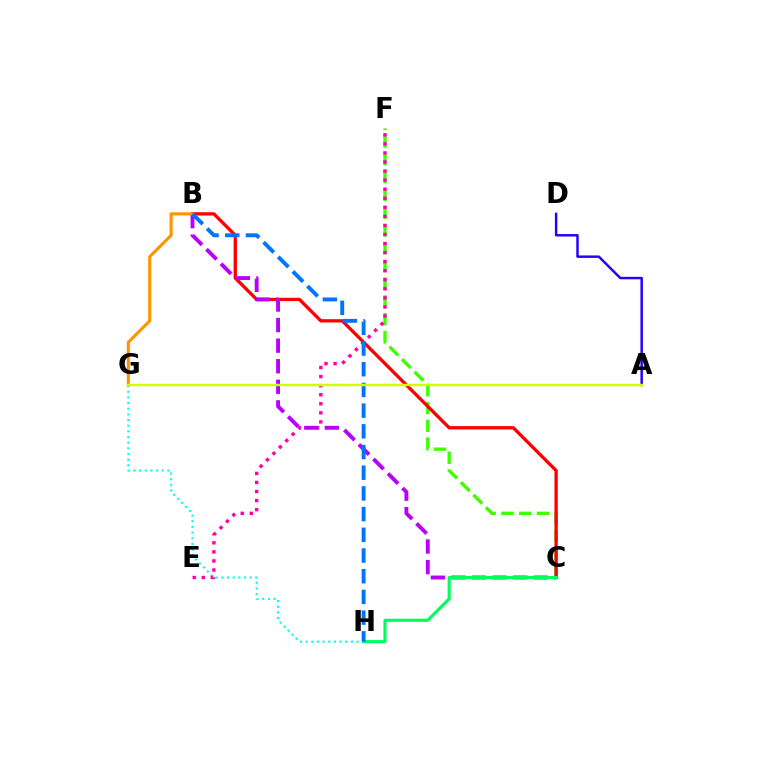{('C', 'F'): [{'color': '#3dff00', 'line_style': 'dashed', 'thickness': 2.41}], ('G', 'H'): [{'color': '#00fff6', 'line_style': 'dotted', 'thickness': 1.54}], ('E', 'F'): [{'color': '#ff00ac', 'line_style': 'dotted', 'thickness': 2.46}], ('B', 'C'): [{'color': '#ff0000', 'line_style': 'solid', 'thickness': 2.39}, {'color': '#b900ff', 'line_style': 'dashed', 'thickness': 2.79}], ('C', 'H'): [{'color': '#00ff5c', 'line_style': 'solid', 'thickness': 2.26}], ('A', 'D'): [{'color': '#2500ff', 'line_style': 'solid', 'thickness': 1.77}], ('B', 'G'): [{'color': '#ff9400', 'line_style': 'solid', 'thickness': 2.23}], ('B', 'H'): [{'color': '#0074ff', 'line_style': 'dashed', 'thickness': 2.81}], ('A', 'G'): [{'color': '#d1ff00', 'line_style': 'solid', 'thickness': 1.76}]}